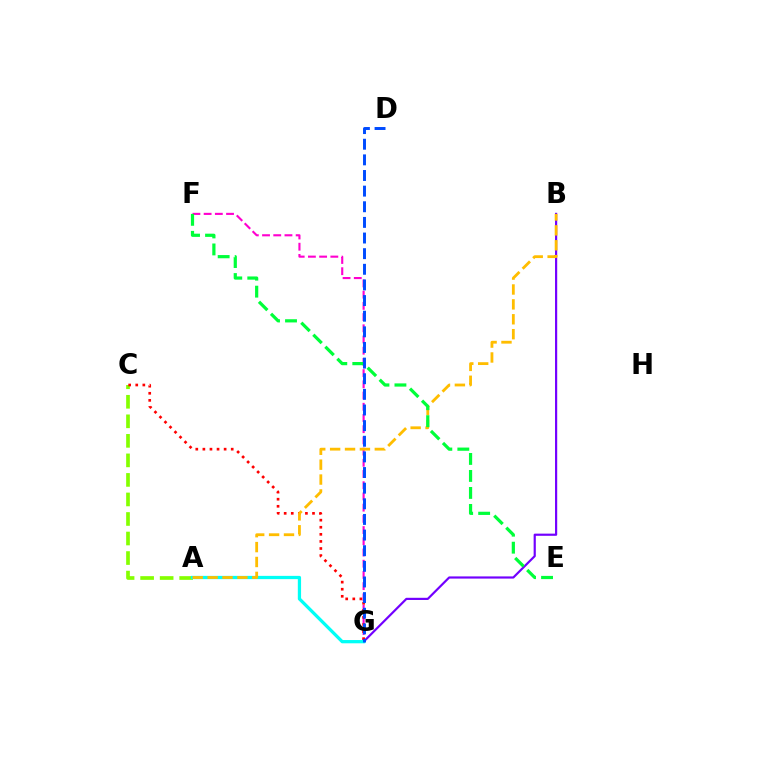{('B', 'G'): [{'color': '#7200ff', 'line_style': 'solid', 'thickness': 1.57}], ('F', 'G'): [{'color': '#ff00cf', 'line_style': 'dashed', 'thickness': 1.52}], ('A', 'C'): [{'color': '#84ff00', 'line_style': 'dashed', 'thickness': 2.65}], ('A', 'G'): [{'color': '#00fff6', 'line_style': 'solid', 'thickness': 2.35}], ('C', 'G'): [{'color': '#ff0000', 'line_style': 'dotted', 'thickness': 1.92}], ('A', 'B'): [{'color': '#ffbd00', 'line_style': 'dashed', 'thickness': 2.02}], ('E', 'F'): [{'color': '#00ff39', 'line_style': 'dashed', 'thickness': 2.31}], ('D', 'G'): [{'color': '#004bff', 'line_style': 'dashed', 'thickness': 2.12}]}